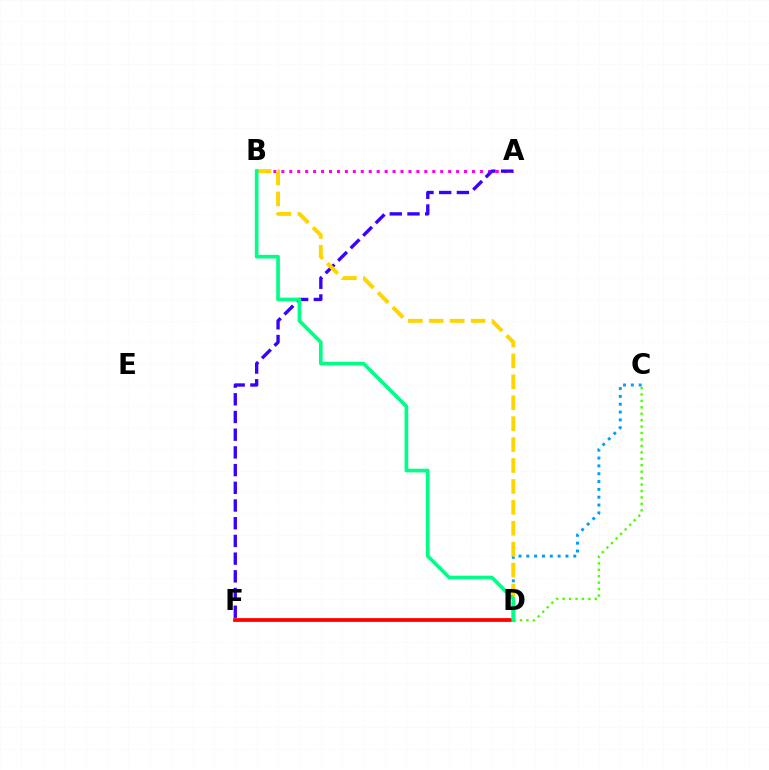{('C', 'D'): [{'color': '#4fff00', 'line_style': 'dotted', 'thickness': 1.75}, {'color': '#009eff', 'line_style': 'dotted', 'thickness': 2.13}], ('D', 'F'): [{'color': '#ff0000', 'line_style': 'solid', 'thickness': 2.7}], ('A', 'B'): [{'color': '#ff00ed', 'line_style': 'dotted', 'thickness': 2.16}], ('A', 'F'): [{'color': '#3700ff', 'line_style': 'dashed', 'thickness': 2.4}], ('B', 'D'): [{'color': '#ffd500', 'line_style': 'dashed', 'thickness': 2.84}, {'color': '#00ff86', 'line_style': 'solid', 'thickness': 2.64}]}